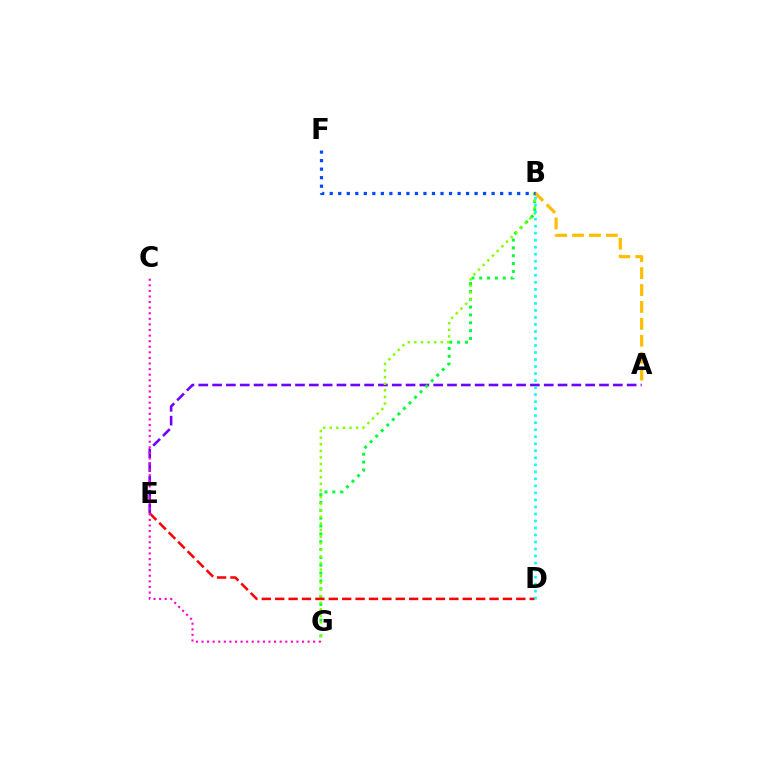{('A', 'E'): [{'color': '#7200ff', 'line_style': 'dashed', 'thickness': 1.88}], ('B', 'G'): [{'color': '#00ff39', 'line_style': 'dotted', 'thickness': 2.13}, {'color': '#84ff00', 'line_style': 'dotted', 'thickness': 1.79}], ('D', 'E'): [{'color': '#ff0000', 'line_style': 'dashed', 'thickness': 1.82}], ('C', 'G'): [{'color': '#ff00cf', 'line_style': 'dotted', 'thickness': 1.52}], ('B', 'D'): [{'color': '#00fff6', 'line_style': 'dotted', 'thickness': 1.91}], ('A', 'B'): [{'color': '#ffbd00', 'line_style': 'dashed', 'thickness': 2.3}], ('B', 'F'): [{'color': '#004bff', 'line_style': 'dotted', 'thickness': 2.31}]}